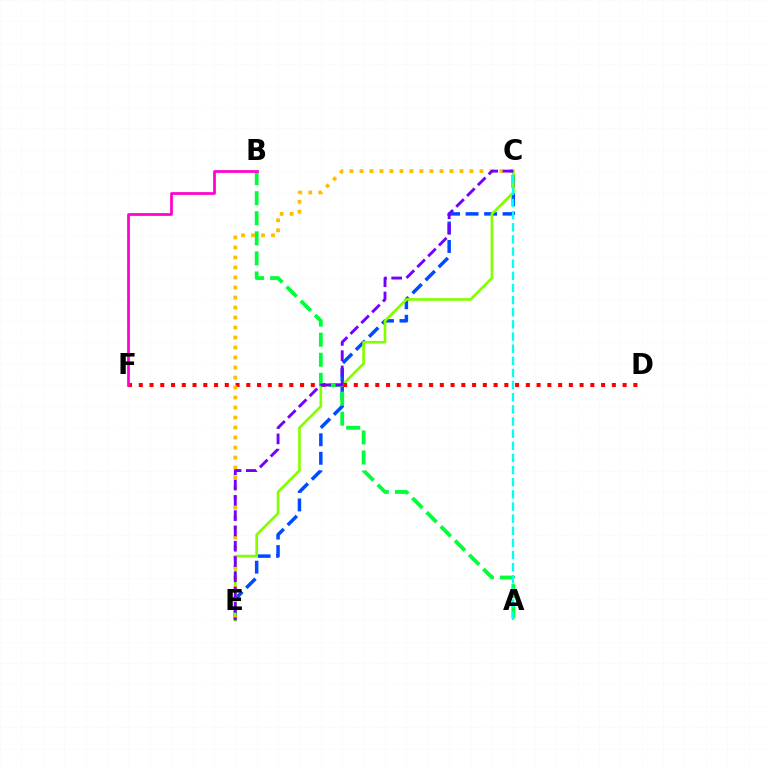{('C', 'E'): [{'color': '#004bff', 'line_style': 'dashed', 'thickness': 2.51}, {'color': '#84ff00', 'line_style': 'solid', 'thickness': 1.93}, {'color': '#ffbd00', 'line_style': 'dotted', 'thickness': 2.72}, {'color': '#7200ff', 'line_style': 'dashed', 'thickness': 2.08}], ('D', 'F'): [{'color': '#ff0000', 'line_style': 'dotted', 'thickness': 2.92}], ('A', 'B'): [{'color': '#00ff39', 'line_style': 'dashed', 'thickness': 2.73}], ('B', 'F'): [{'color': '#ff00cf', 'line_style': 'solid', 'thickness': 1.96}], ('A', 'C'): [{'color': '#00fff6', 'line_style': 'dashed', 'thickness': 1.65}]}